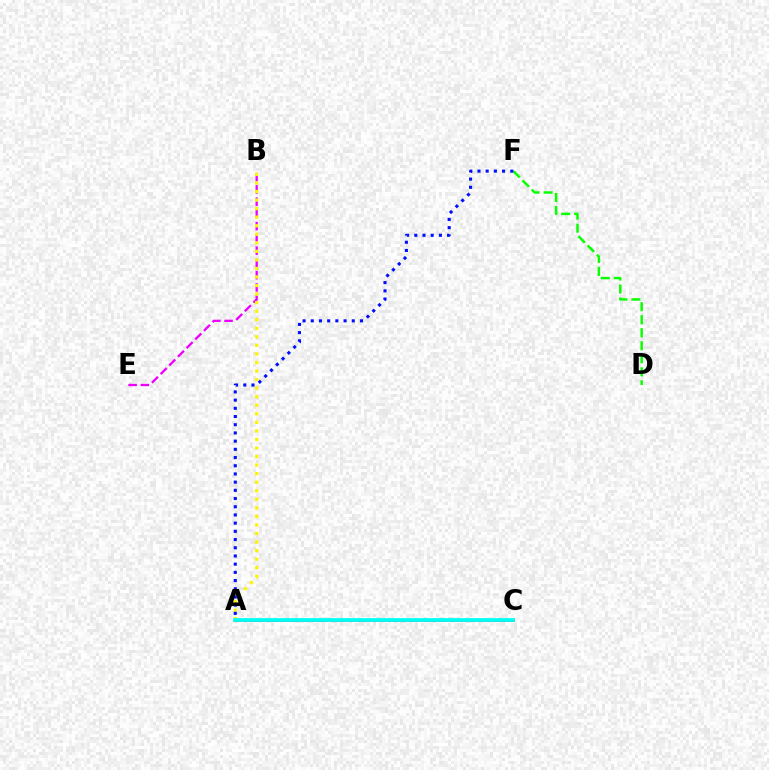{('D', 'F'): [{'color': '#08ff00', 'line_style': 'dashed', 'thickness': 1.77}], ('A', 'C'): [{'color': '#ff0000', 'line_style': 'solid', 'thickness': 1.83}, {'color': '#00fff6', 'line_style': 'solid', 'thickness': 2.71}], ('B', 'E'): [{'color': '#ee00ff', 'line_style': 'dashed', 'thickness': 1.66}], ('A', 'B'): [{'color': '#fcf500', 'line_style': 'dotted', 'thickness': 2.32}], ('A', 'F'): [{'color': '#0010ff', 'line_style': 'dotted', 'thickness': 2.23}]}